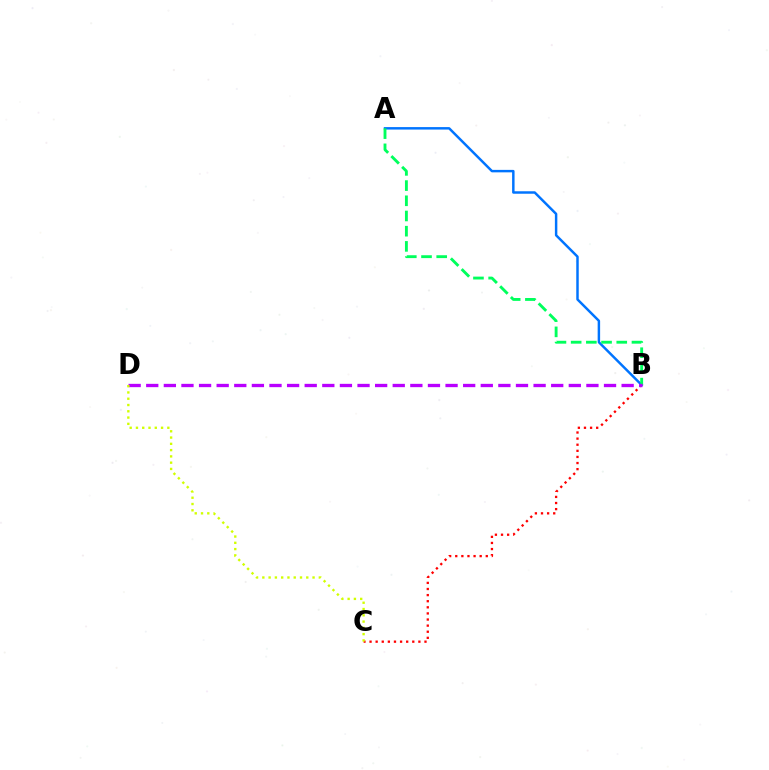{('B', 'C'): [{'color': '#ff0000', 'line_style': 'dotted', 'thickness': 1.66}], ('A', 'B'): [{'color': '#0074ff', 'line_style': 'solid', 'thickness': 1.78}, {'color': '#00ff5c', 'line_style': 'dashed', 'thickness': 2.07}], ('B', 'D'): [{'color': '#b900ff', 'line_style': 'dashed', 'thickness': 2.39}], ('C', 'D'): [{'color': '#d1ff00', 'line_style': 'dotted', 'thickness': 1.71}]}